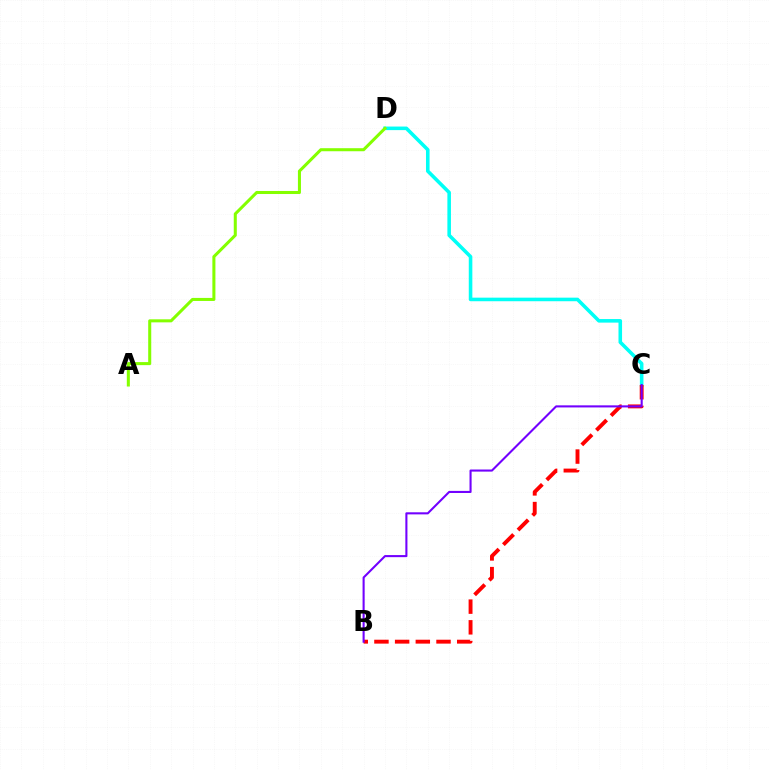{('C', 'D'): [{'color': '#00fff6', 'line_style': 'solid', 'thickness': 2.57}], ('B', 'C'): [{'color': '#ff0000', 'line_style': 'dashed', 'thickness': 2.81}, {'color': '#7200ff', 'line_style': 'solid', 'thickness': 1.5}], ('A', 'D'): [{'color': '#84ff00', 'line_style': 'solid', 'thickness': 2.19}]}